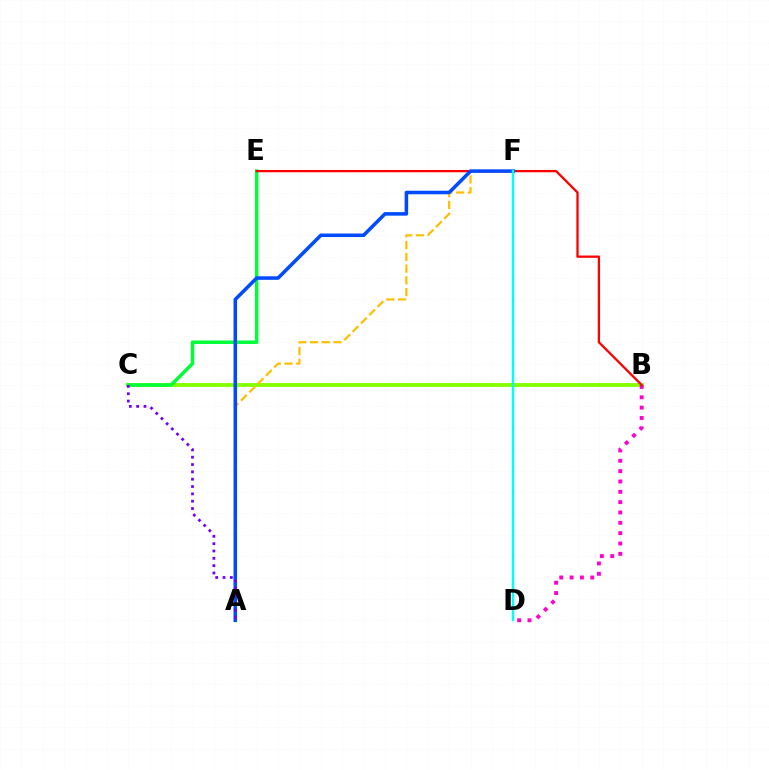{('B', 'C'): [{'color': '#84ff00', 'line_style': 'solid', 'thickness': 2.77}], ('A', 'F'): [{'color': '#ffbd00', 'line_style': 'dashed', 'thickness': 1.59}, {'color': '#004bff', 'line_style': 'solid', 'thickness': 2.55}], ('C', 'E'): [{'color': '#00ff39', 'line_style': 'solid', 'thickness': 2.52}], ('B', 'D'): [{'color': '#ff00cf', 'line_style': 'dotted', 'thickness': 2.81}], ('B', 'E'): [{'color': '#ff0000', 'line_style': 'solid', 'thickness': 1.66}], ('A', 'C'): [{'color': '#7200ff', 'line_style': 'dotted', 'thickness': 1.99}], ('D', 'F'): [{'color': '#00fff6', 'line_style': 'solid', 'thickness': 1.77}]}